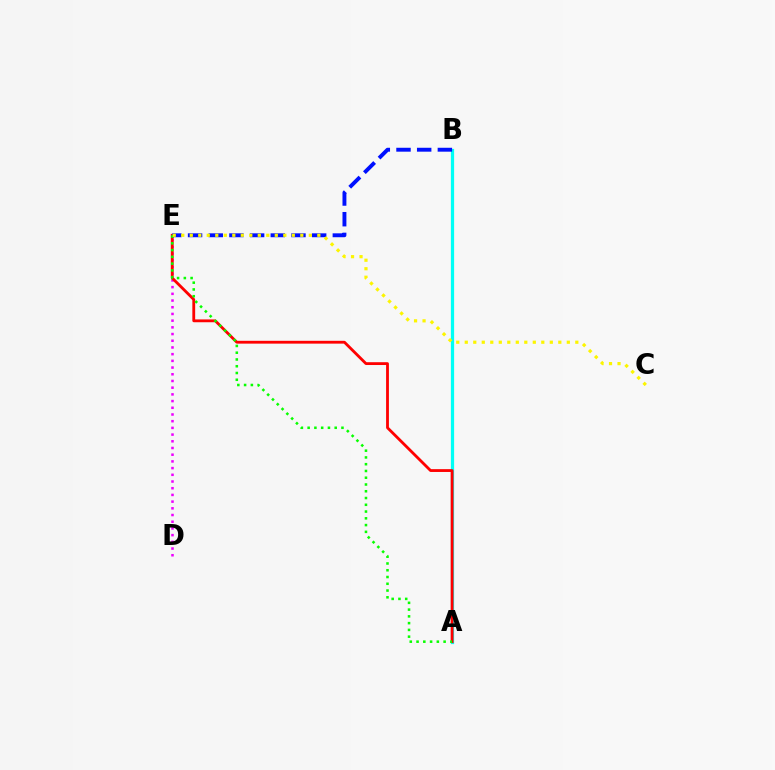{('A', 'B'): [{'color': '#00fff6', 'line_style': 'solid', 'thickness': 2.33}], ('D', 'E'): [{'color': '#ee00ff', 'line_style': 'dotted', 'thickness': 1.82}], ('A', 'E'): [{'color': '#ff0000', 'line_style': 'solid', 'thickness': 2.03}, {'color': '#08ff00', 'line_style': 'dotted', 'thickness': 1.84}], ('B', 'E'): [{'color': '#0010ff', 'line_style': 'dashed', 'thickness': 2.81}], ('C', 'E'): [{'color': '#fcf500', 'line_style': 'dotted', 'thickness': 2.31}]}